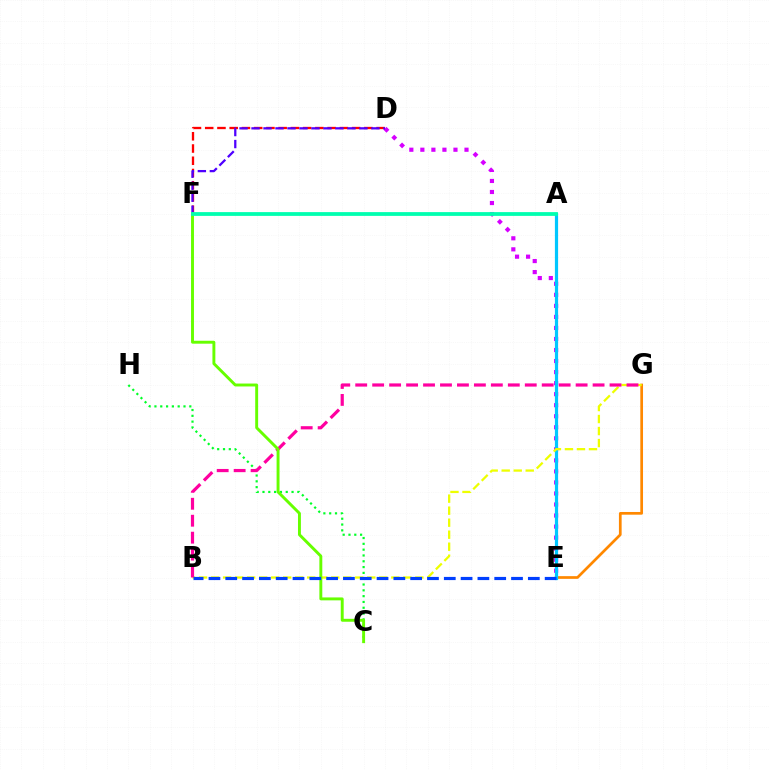{('D', 'E'): [{'color': '#d600ff', 'line_style': 'dotted', 'thickness': 3.0}], ('E', 'G'): [{'color': '#ff8800', 'line_style': 'solid', 'thickness': 1.95}], ('C', 'H'): [{'color': '#00ff27', 'line_style': 'dotted', 'thickness': 1.58}], ('A', 'E'): [{'color': '#00c7ff', 'line_style': 'solid', 'thickness': 2.31}], ('D', 'F'): [{'color': '#ff0000', 'line_style': 'dashed', 'thickness': 1.66}, {'color': '#4f00ff', 'line_style': 'dashed', 'thickness': 1.63}], ('B', 'G'): [{'color': '#eeff00', 'line_style': 'dashed', 'thickness': 1.63}, {'color': '#ff00a0', 'line_style': 'dashed', 'thickness': 2.3}], ('C', 'F'): [{'color': '#66ff00', 'line_style': 'solid', 'thickness': 2.1}], ('A', 'F'): [{'color': '#00ffaf', 'line_style': 'solid', 'thickness': 2.72}], ('B', 'E'): [{'color': '#003fff', 'line_style': 'dashed', 'thickness': 2.28}]}